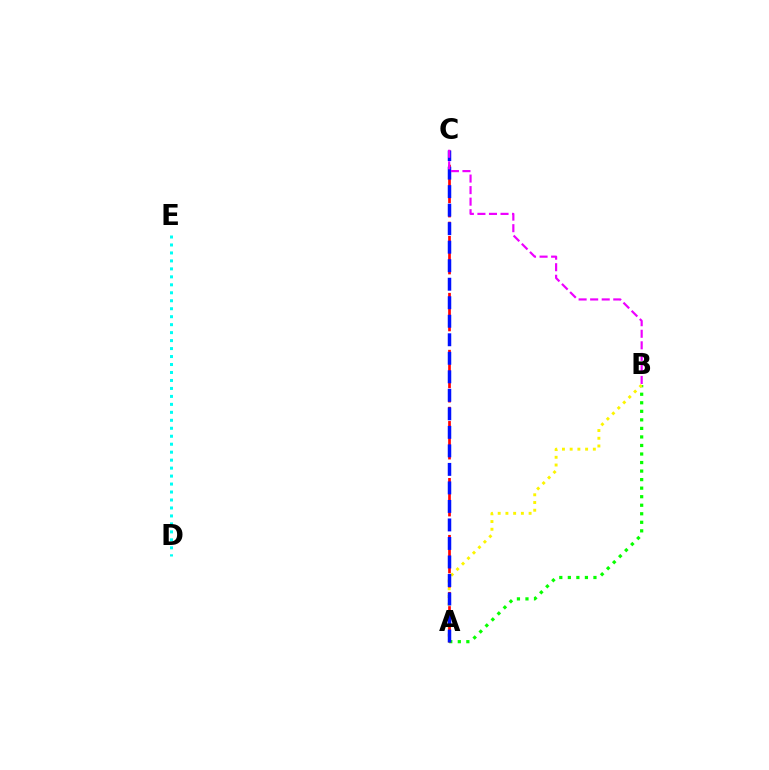{('A', 'B'): [{'color': '#08ff00', 'line_style': 'dotted', 'thickness': 2.32}, {'color': '#fcf500', 'line_style': 'dotted', 'thickness': 2.1}], ('A', 'C'): [{'color': '#ff0000', 'line_style': 'dashed', 'thickness': 1.93}, {'color': '#0010ff', 'line_style': 'dashed', 'thickness': 2.52}], ('D', 'E'): [{'color': '#00fff6', 'line_style': 'dotted', 'thickness': 2.17}], ('B', 'C'): [{'color': '#ee00ff', 'line_style': 'dashed', 'thickness': 1.57}]}